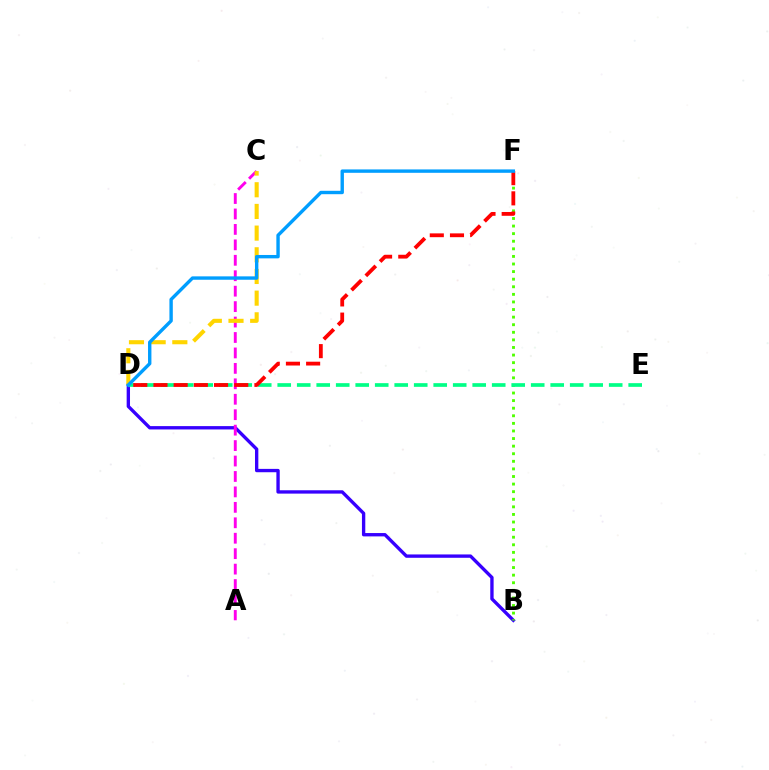{('B', 'D'): [{'color': '#3700ff', 'line_style': 'solid', 'thickness': 2.41}], ('B', 'F'): [{'color': '#4fff00', 'line_style': 'dotted', 'thickness': 2.06}], ('A', 'C'): [{'color': '#ff00ed', 'line_style': 'dashed', 'thickness': 2.1}], ('D', 'E'): [{'color': '#00ff86', 'line_style': 'dashed', 'thickness': 2.65}], ('D', 'F'): [{'color': '#ff0000', 'line_style': 'dashed', 'thickness': 2.74}, {'color': '#009eff', 'line_style': 'solid', 'thickness': 2.44}], ('C', 'D'): [{'color': '#ffd500', 'line_style': 'dashed', 'thickness': 2.94}]}